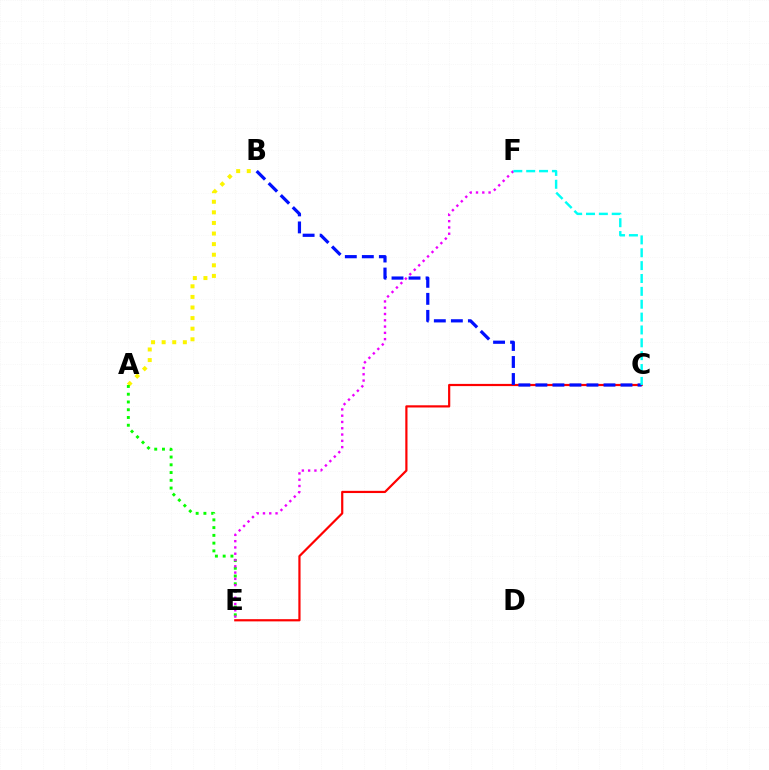{('C', 'E'): [{'color': '#ff0000', 'line_style': 'solid', 'thickness': 1.59}], ('A', 'B'): [{'color': '#fcf500', 'line_style': 'dotted', 'thickness': 2.88}], ('B', 'C'): [{'color': '#0010ff', 'line_style': 'dashed', 'thickness': 2.31}], ('A', 'E'): [{'color': '#08ff00', 'line_style': 'dotted', 'thickness': 2.11}], ('E', 'F'): [{'color': '#ee00ff', 'line_style': 'dotted', 'thickness': 1.71}], ('C', 'F'): [{'color': '#00fff6', 'line_style': 'dashed', 'thickness': 1.75}]}